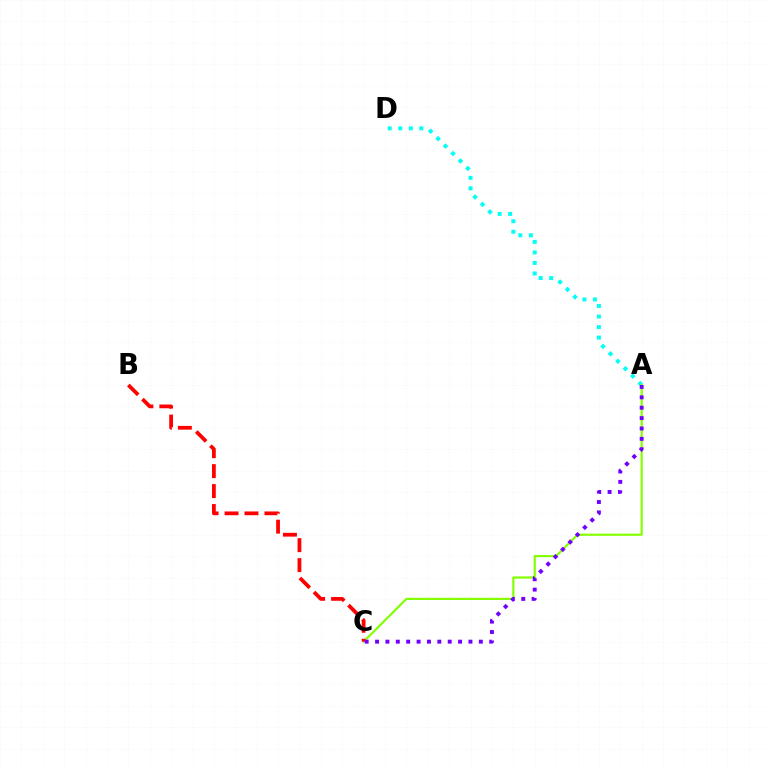{('A', 'D'): [{'color': '#00fff6', 'line_style': 'dotted', 'thickness': 2.86}], ('A', 'C'): [{'color': '#84ff00', 'line_style': 'solid', 'thickness': 1.56}, {'color': '#7200ff', 'line_style': 'dotted', 'thickness': 2.82}], ('B', 'C'): [{'color': '#ff0000', 'line_style': 'dashed', 'thickness': 2.71}]}